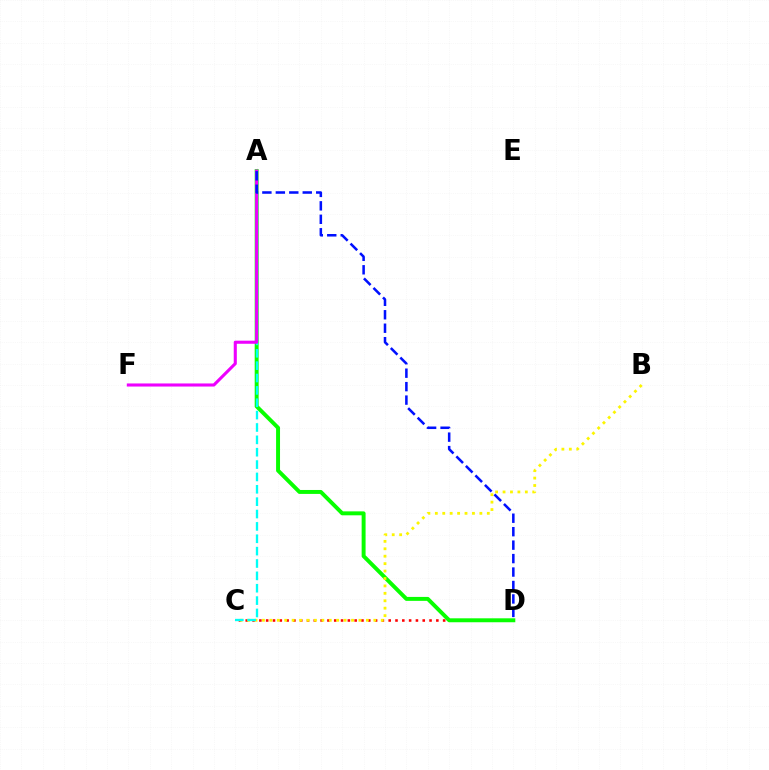{('C', 'D'): [{'color': '#ff0000', 'line_style': 'dotted', 'thickness': 1.85}], ('A', 'D'): [{'color': '#08ff00', 'line_style': 'solid', 'thickness': 2.84}, {'color': '#0010ff', 'line_style': 'dashed', 'thickness': 1.83}], ('B', 'C'): [{'color': '#fcf500', 'line_style': 'dotted', 'thickness': 2.02}], ('A', 'C'): [{'color': '#00fff6', 'line_style': 'dashed', 'thickness': 1.68}], ('A', 'F'): [{'color': '#ee00ff', 'line_style': 'solid', 'thickness': 2.22}]}